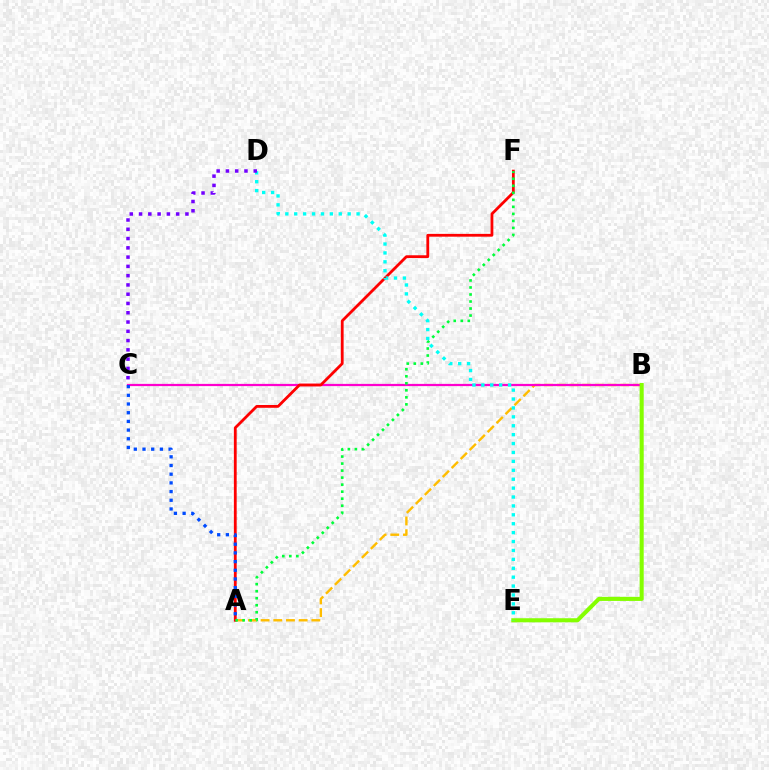{('A', 'B'): [{'color': '#ffbd00', 'line_style': 'dashed', 'thickness': 1.72}], ('B', 'C'): [{'color': '#ff00cf', 'line_style': 'solid', 'thickness': 1.6}], ('A', 'F'): [{'color': '#ff0000', 'line_style': 'solid', 'thickness': 2.01}, {'color': '#00ff39', 'line_style': 'dotted', 'thickness': 1.91}], ('B', 'E'): [{'color': '#84ff00', 'line_style': 'solid', 'thickness': 2.94}], ('D', 'E'): [{'color': '#00fff6', 'line_style': 'dotted', 'thickness': 2.42}], ('C', 'D'): [{'color': '#7200ff', 'line_style': 'dotted', 'thickness': 2.52}], ('A', 'C'): [{'color': '#004bff', 'line_style': 'dotted', 'thickness': 2.36}]}